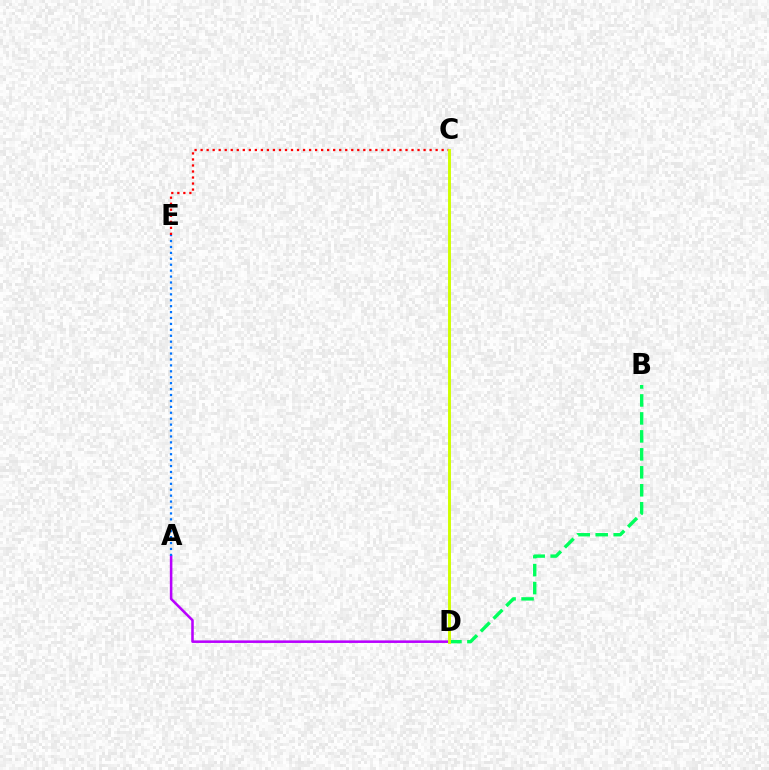{('B', 'D'): [{'color': '#00ff5c', 'line_style': 'dashed', 'thickness': 2.44}], ('C', 'E'): [{'color': '#ff0000', 'line_style': 'dotted', 'thickness': 1.64}], ('A', 'D'): [{'color': '#b900ff', 'line_style': 'solid', 'thickness': 1.84}], ('A', 'E'): [{'color': '#0074ff', 'line_style': 'dotted', 'thickness': 1.61}], ('C', 'D'): [{'color': '#d1ff00', 'line_style': 'solid', 'thickness': 2.1}]}